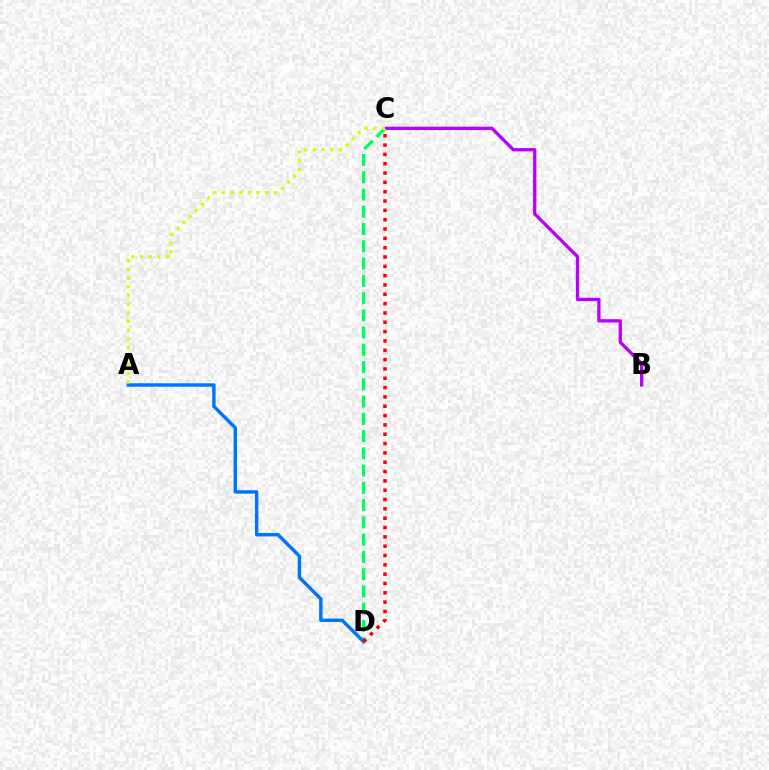{('B', 'C'): [{'color': '#b900ff', 'line_style': 'solid', 'thickness': 2.38}], ('C', 'D'): [{'color': '#00ff5c', 'line_style': 'dashed', 'thickness': 2.34}, {'color': '#ff0000', 'line_style': 'dotted', 'thickness': 2.53}], ('A', 'D'): [{'color': '#0074ff', 'line_style': 'solid', 'thickness': 2.48}], ('A', 'C'): [{'color': '#d1ff00', 'line_style': 'dotted', 'thickness': 2.35}]}